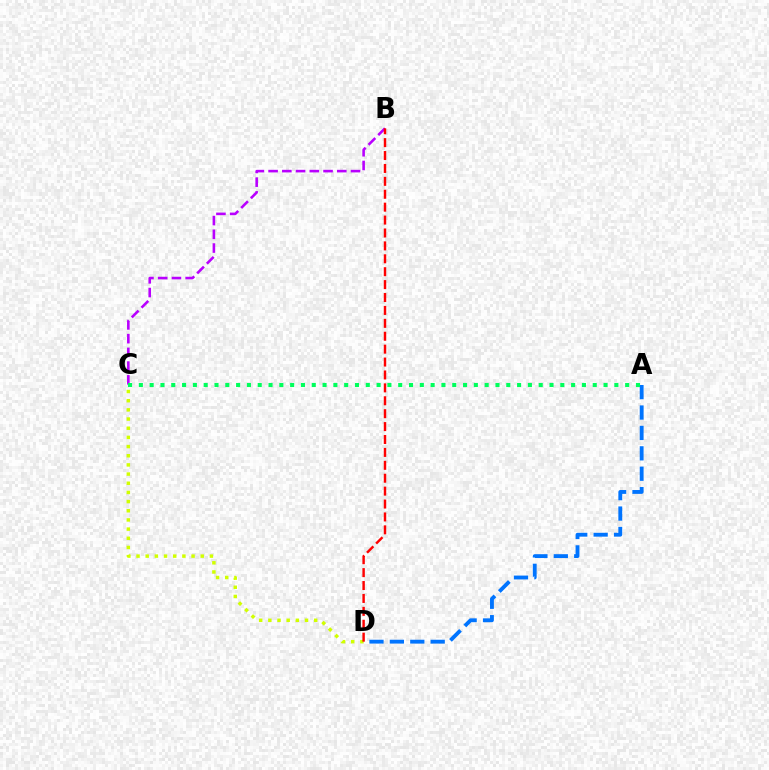{('A', 'D'): [{'color': '#0074ff', 'line_style': 'dashed', 'thickness': 2.77}], ('B', 'C'): [{'color': '#b900ff', 'line_style': 'dashed', 'thickness': 1.87}], ('C', 'D'): [{'color': '#d1ff00', 'line_style': 'dotted', 'thickness': 2.49}], ('B', 'D'): [{'color': '#ff0000', 'line_style': 'dashed', 'thickness': 1.75}], ('A', 'C'): [{'color': '#00ff5c', 'line_style': 'dotted', 'thickness': 2.94}]}